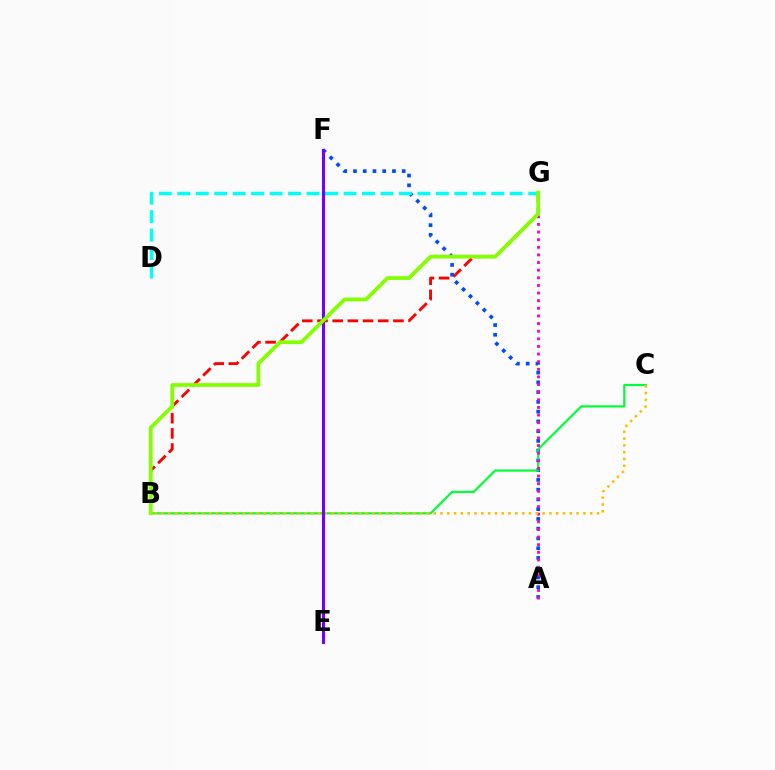{('B', 'G'): [{'color': '#ff0000', 'line_style': 'dashed', 'thickness': 2.06}, {'color': '#84ff00', 'line_style': 'solid', 'thickness': 2.71}], ('A', 'F'): [{'color': '#004bff', 'line_style': 'dotted', 'thickness': 2.65}], ('D', 'G'): [{'color': '#00fff6', 'line_style': 'dashed', 'thickness': 2.51}], ('B', 'C'): [{'color': '#00ff39', 'line_style': 'solid', 'thickness': 1.59}, {'color': '#ffbd00', 'line_style': 'dotted', 'thickness': 1.85}], ('A', 'G'): [{'color': '#ff00cf', 'line_style': 'dotted', 'thickness': 2.07}], ('E', 'F'): [{'color': '#7200ff', 'line_style': 'solid', 'thickness': 2.23}]}